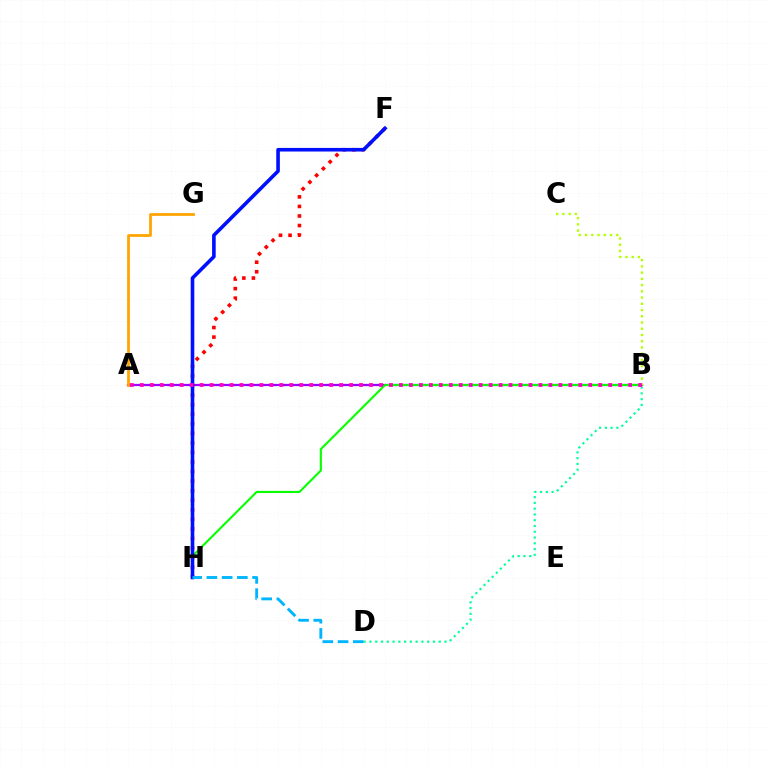{('A', 'B'): [{'color': '#9b00ff', 'line_style': 'solid', 'thickness': 1.62}, {'color': '#ff00bd', 'line_style': 'dotted', 'thickness': 2.71}], ('A', 'G'): [{'color': '#ffa500', 'line_style': 'solid', 'thickness': 1.99}], ('B', 'H'): [{'color': '#08ff00', 'line_style': 'solid', 'thickness': 1.53}], ('B', 'D'): [{'color': '#00ff9d', 'line_style': 'dotted', 'thickness': 1.57}], ('B', 'C'): [{'color': '#b3ff00', 'line_style': 'dotted', 'thickness': 1.69}], ('F', 'H'): [{'color': '#ff0000', 'line_style': 'dotted', 'thickness': 2.6}, {'color': '#0010ff', 'line_style': 'solid', 'thickness': 2.6}], ('D', 'H'): [{'color': '#00b5ff', 'line_style': 'dashed', 'thickness': 2.07}]}